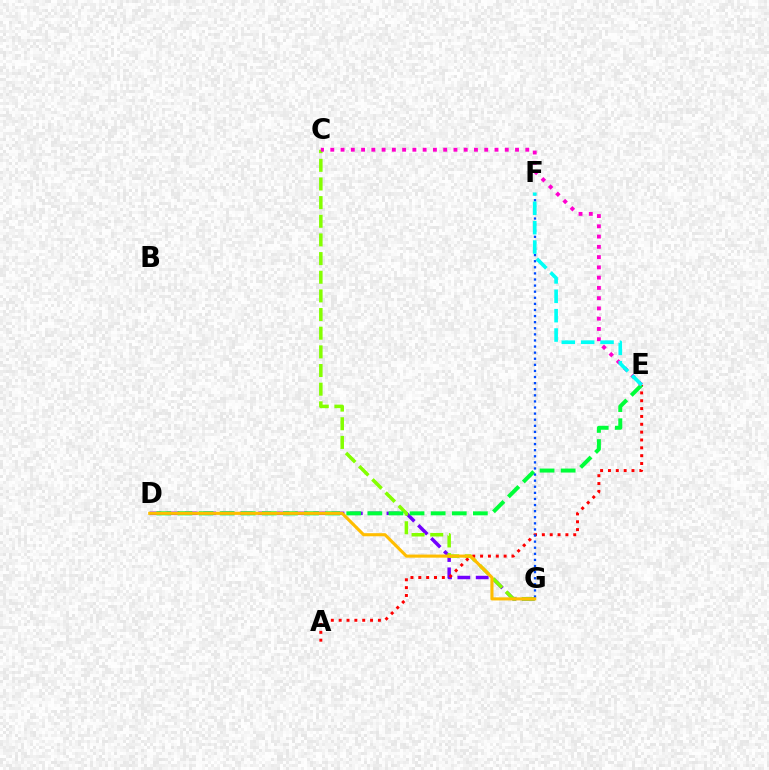{('D', 'G'): [{'color': '#7200ff', 'line_style': 'dashed', 'thickness': 2.49}, {'color': '#ffbd00', 'line_style': 'solid', 'thickness': 2.23}], ('C', 'G'): [{'color': '#84ff00', 'line_style': 'dashed', 'thickness': 2.53}], ('A', 'E'): [{'color': '#ff0000', 'line_style': 'dotted', 'thickness': 2.13}], ('D', 'E'): [{'color': '#00ff39', 'line_style': 'dashed', 'thickness': 2.87}], ('C', 'E'): [{'color': '#ff00cf', 'line_style': 'dotted', 'thickness': 2.79}], ('F', 'G'): [{'color': '#004bff', 'line_style': 'dotted', 'thickness': 1.66}], ('E', 'F'): [{'color': '#00fff6', 'line_style': 'dashed', 'thickness': 2.63}]}